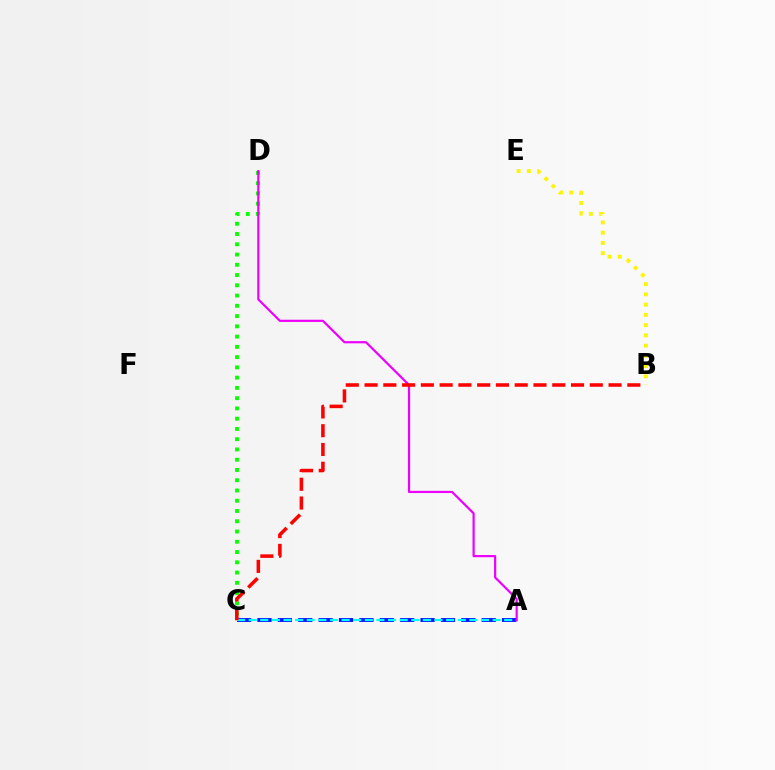{('A', 'C'): [{'color': '#0010ff', 'line_style': 'dashed', 'thickness': 2.77}, {'color': '#00fff6', 'line_style': 'dashed', 'thickness': 1.58}], ('B', 'E'): [{'color': '#fcf500', 'line_style': 'dotted', 'thickness': 2.78}], ('C', 'D'): [{'color': '#08ff00', 'line_style': 'dotted', 'thickness': 2.79}], ('A', 'D'): [{'color': '#ee00ff', 'line_style': 'solid', 'thickness': 1.58}], ('B', 'C'): [{'color': '#ff0000', 'line_style': 'dashed', 'thickness': 2.55}]}